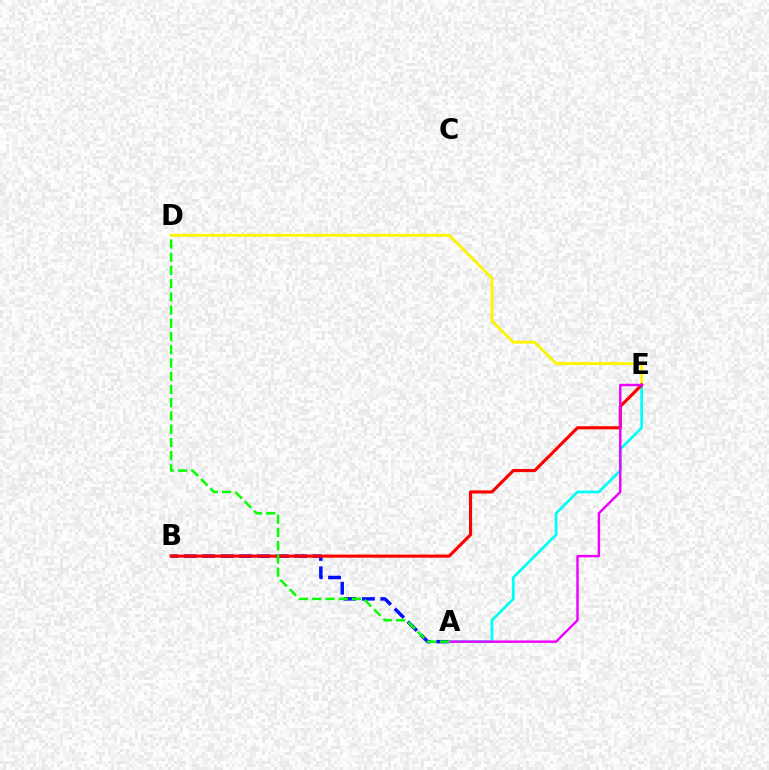{('D', 'E'): [{'color': '#fcf500', 'line_style': 'solid', 'thickness': 2.04}], ('A', 'B'): [{'color': '#0010ff', 'line_style': 'dashed', 'thickness': 2.5}], ('A', 'E'): [{'color': '#00fff6', 'line_style': 'solid', 'thickness': 1.96}, {'color': '#ee00ff', 'line_style': 'solid', 'thickness': 1.75}], ('B', 'E'): [{'color': '#ff0000', 'line_style': 'solid', 'thickness': 2.26}], ('A', 'D'): [{'color': '#08ff00', 'line_style': 'dashed', 'thickness': 1.8}]}